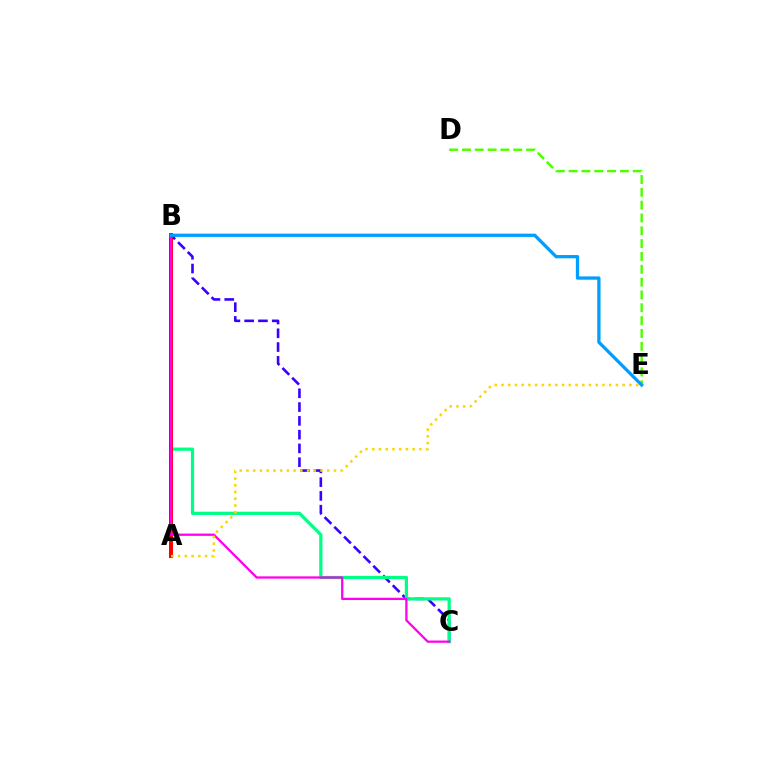{('B', 'C'): [{'color': '#3700ff', 'line_style': 'dashed', 'thickness': 1.87}, {'color': '#00ff86', 'line_style': 'solid', 'thickness': 2.32}, {'color': '#ff00ed', 'line_style': 'solid', 'thickness': 1.63}], ('A', 'B'): [{'color': '#ff0000', 'line_style': 'solid', 'thickness': 2.9}], ('D', 'E'): [{'color': '#4fff00', 'line_style': 'dashed', 'thickness': 1.74}], ('A', 'E'): [{'color': '#ffd500', 'line_style': 'dotted', 'thickness': 1.83}], ('B', 'E'): [{'color': '#009eff', 'line_style': 'solid', 'thickness': 2.36}]}